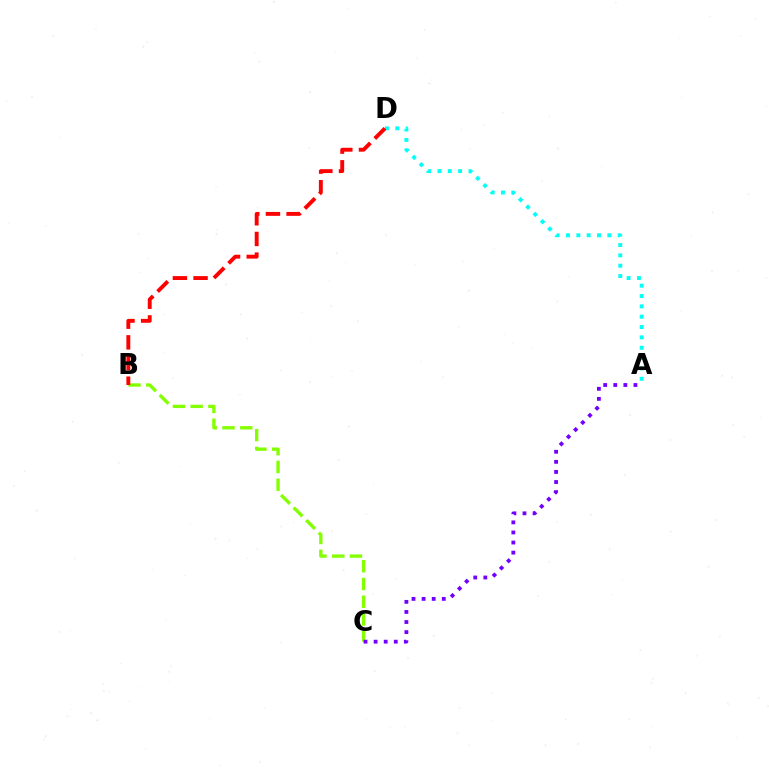{('B', 'C'): [{'color': '#84ff00', 'line_style': 'dashed', 'thickness': 2.41}], ('A', 'D'): [{'color': '#00fff6', 'line_style': 'dotted', 'thickness': 2.81}], ('B', 'D'): [{'color': '#ff0000', 'line_style': 'dashed', 'thickness': 2.81}], ('A', 'C'): [{'color': '#7200ff', 'line_style': 'dotted', 'thickness': 2.74}]}